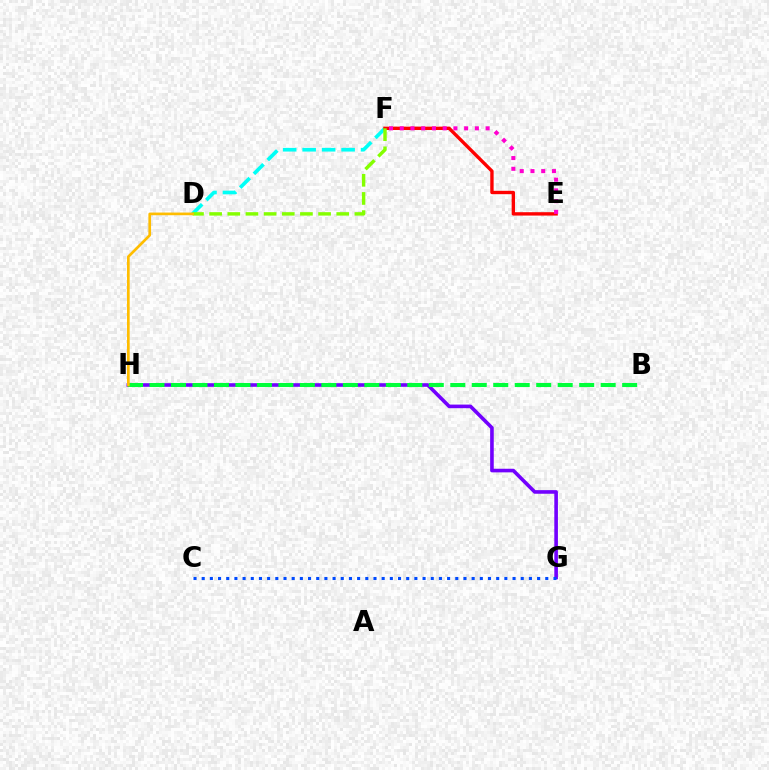{('D', 'F'): [{'color': '#00fff6', 'line_style': 'dashed', 'thickness': 2.65}, {'color': '#84ff00', 'line_style': 'dashed', 'thickness': 2.47}], ('E', 'F'): [{'color': '#ff0000', 'line_style': 'solid', 'thickness': 2.43}, {'color': '#ff00cf', 'line_style': 'dotted', 'thickness': 2.92}], ('G', 'H'): [{'color': '#7200ff', 'line_style': 'solid', 'thickness': 2.6}], ('B', 'H'): [{'color': '#00ff39', 'line_style': 'dashed', 'thickness': 2.92}], ('D', 'H'): [{'color': '#ffbd00', 'line_style': 'solid', 'thickness': 1.93}], ('C', 'G'): [{'color': '#004bff', 'line_style': 'dotted', 'thickness': 2.22}]}